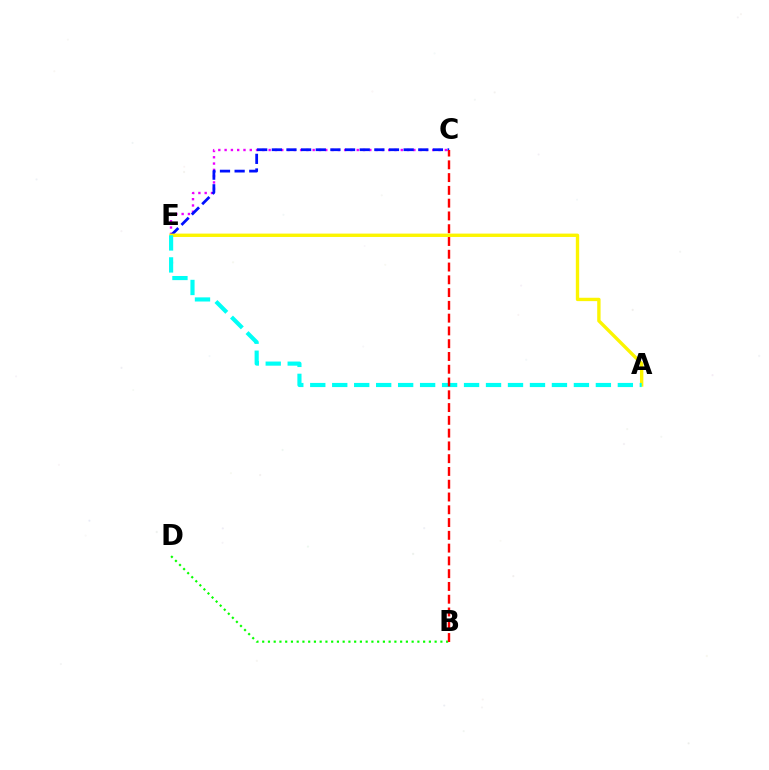{('B', 'D'): [{'color': '#08ff00', 'line_style': 'dotted', 'thickness': 1.56}], ('C', 'E'): [{'color': '#ee00ff', 'line_style': 'dotted', 'thickness': 1.71}, {'color': '#0010ff', 'line_style': 'dashed', 'thickness': 1.99}], ('A', 'E'): [{'color': '#fcf500', 'line_style': 'solid', 'thickness': 2.42}, {'color': '#00fff6', 'line_style': 'dashed', 'thickness': 2.98}], ('B', 'C'): [{'color': '#ff0000', 'line_style': 'dashed', 'thickness': 1.74}]}